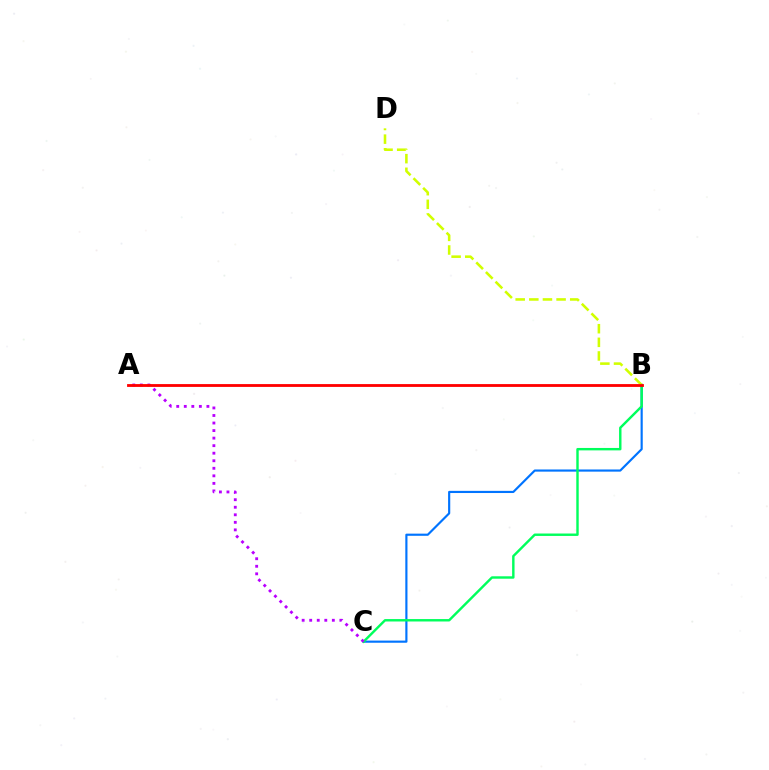{('B', 'C'): [{'color': '#0074ff', 'line_style': 'solid', 'thickness': 1.56}, {'color': '#00ff5c', 'line_style': 'solid', 'thickness': 1.74}], ('B', 'D'): [{'color': '#d1ff00', 'line_style': 'dashed', 'thickness': 1.85}], ('A', 'C'): [{'color': '#b900ff', 'line_style': 'dotted', 'thickness': 2.05}], ('A', 'B'): [{'color': '#ff0000', 'line_style': 'solid', 'thickness': 2.03}]}